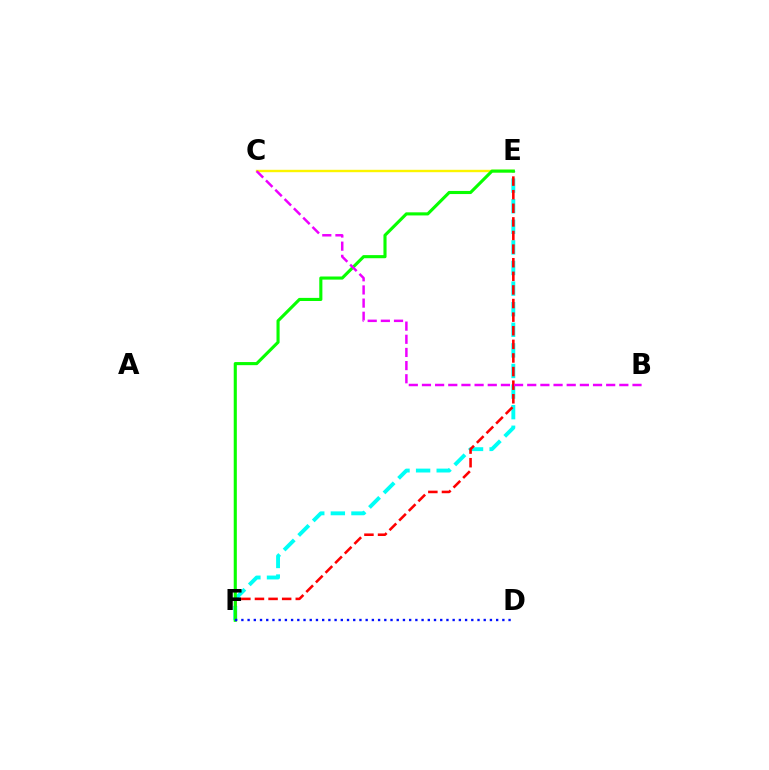{('E', 'F'): [{'color': '#00fff6', 'line_style': 'dashed', 'thickness': 2.8}, {'color': '#ff0000', 'line_style': 'dashed', 'thickness': 1.85}, {'color': '#08ff00', 'line_style': 'solid', 'thickness': 2.24}], ('C', 'E'): [{'color': '#fcf500', 'line_style': 'solid', 'thickness': 1.73}], ('B', 'C'): [{'color': '#ee00ff', 'line_style': 'dashed', 'thickness': 1.79}], ('D', 'F'): [{'color': '#0010ff', 'line_style': 'dotted', 'thickness': 1.69}]}